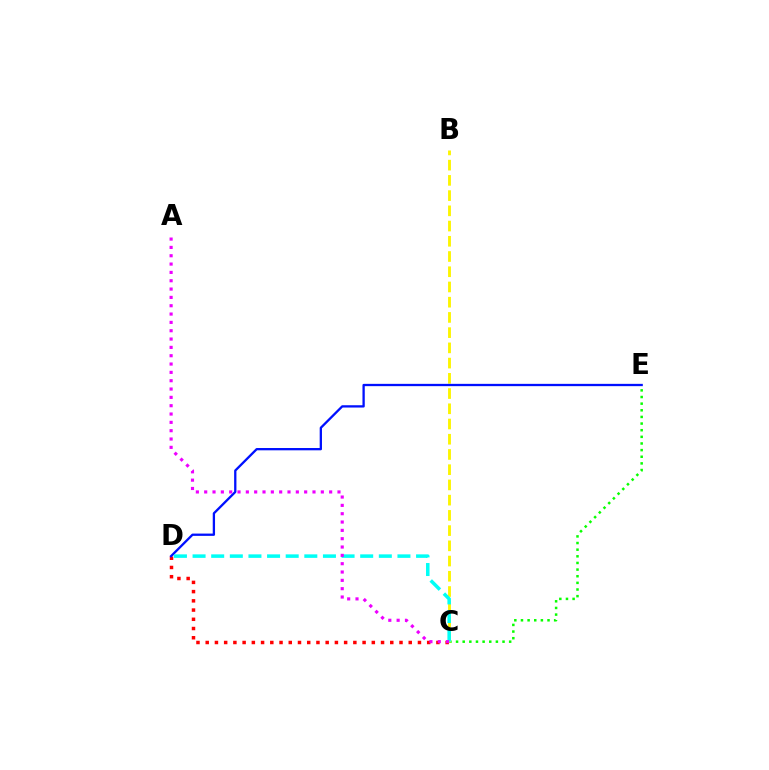{('C', 'E'): [{'color': '#08ff00', 'line_style': 'dotted', 'thickness': 1.8}], ('B', 'C'): [{'color': '#fcf500', 'line_style': 'dashed', 'thickness': 2.07}], ('C', 'D'): [{'color': '#ff0000', 'line_style': 'dotted', 'thickness': 2.51}, {'color': '#00fff6', 'line_style': 'dashed', 'thickness': 2.53}], ('D', 'E'): [{'color': '#0010ff', 'line_style': 'solid', 'thickness': 1.66}], ('A', 'C'): [{'color': '#ee00ff', 'line_style': 'dotted', 'thickness': 2.26}]}